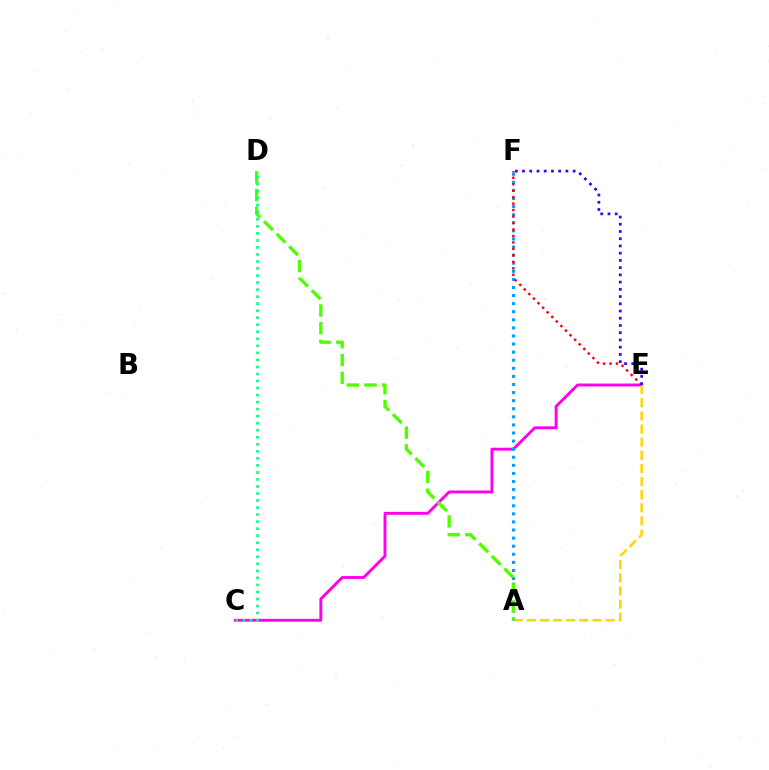{('C', 'E'): [{'color': '#ff00ed', 'line_style': 'solid', 'thickness': 2.09}], ('A', 'E'): [{'color': '#ffd500', 'line_style': 'dashed', 'thickness': 1.79}], ('A', 'F'): [{'color': '#009eff', 'line_style': 'dotted', 'thickness': 2.2}], ('E', 'F'): [{'color': '#ff0000', 'line_style': 'dotted', 'thickness': 1.76}, {'color': '#3700ff', 'line_style': 'dotted', 'thickness': 1.96}], ('A', 'D'): [{'color': '#4fff00', 'line_style': 'dashed', 'thickness': 2.41}], ('C', 'D'): [{'color': '#00ff86', 'line_style': 'dotted', 'thickness': 1.91}]}